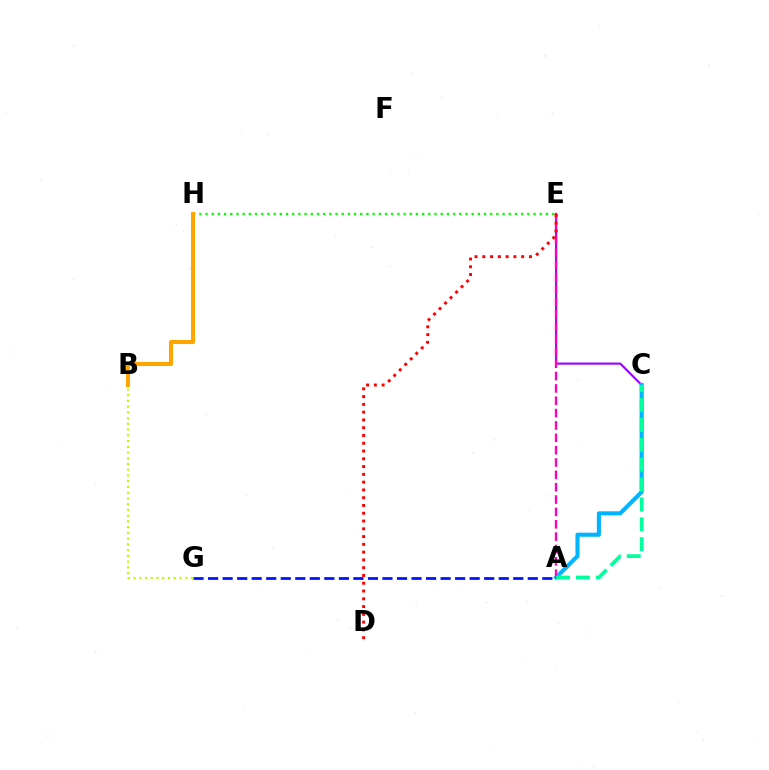{('C', 'E'): [{'color': '#9b00ff', 'line_style': 'solid', 'thickness': 1.52}], ('E', 'H'): [{'color': '#08ff00', 'line_style': 'dotted', 'thickness': 1.68}], ('A', 'C'): [{'color': '#00b5ff', 'line_style': 'solid', 'thickness': 2.94}, {'color': '#00ff9d', 'line_style': 'dashed', 'thickness': 2.7}], ('A', 'E'): [{'color': '#ff00bd', 'line_style': 'dashed', 'thickness': 1.68}], ('B', 'H'): [{'color': '#ffa500', 'line_style': 'solid', 'thickness': 2.91}], ('D', 'E'): [{'color': '#ff0000', 'line_style': 'dotted', 'thickness': 2.11}], ('A', 'G'): [{'color': '#0010ff', 'line_style': 'dashed', 'thickness': 1.97}], ('B', 'G'): [{'color': '#b3ff00', 'line_style': 'dotted', 'thickness': 1.56}]}